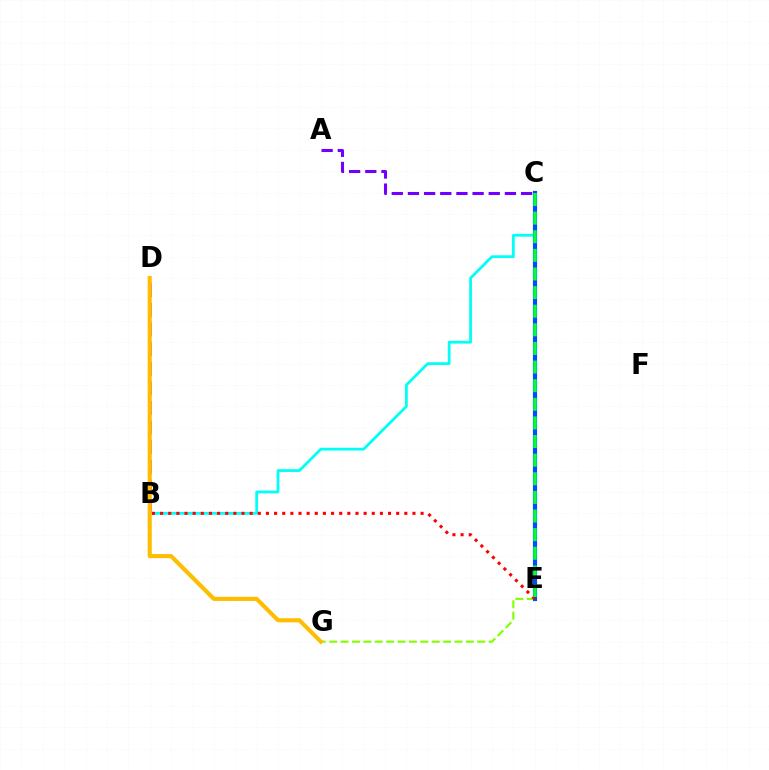{('B', 'C'): [{'color': '#00fff6', 'line_style': 'solid', 'thickness': 2.0}], ('B', 'D'): [{'color': '#ff00cf', 'line_style': 'dashed', 'thickness': 2.67}], ('E', 'G'): [{'color': '#84ff00', 'line_style': 'dashed', 'thickness': 1.55}], ('A', 'C'): [{'color': '#7200ff', 'line_style': 'dashed', 'thickness': 2.2}], ('C', 'E'): [{'color': '#004bff', 'line_style': 'solid', 'thickness': 2.99}, {'color': '#00ff39', 'line_style': 'dashed', 'thickness': 2.53}], ('B', 'E'): [{'color': '#ff0000', 'line_style': 'dotted', 'thickness': 2.21}], ('D', 'G'): [{'color': '#ffbd00', 'line_style': 'solid', 'thickness': 2.96}]}